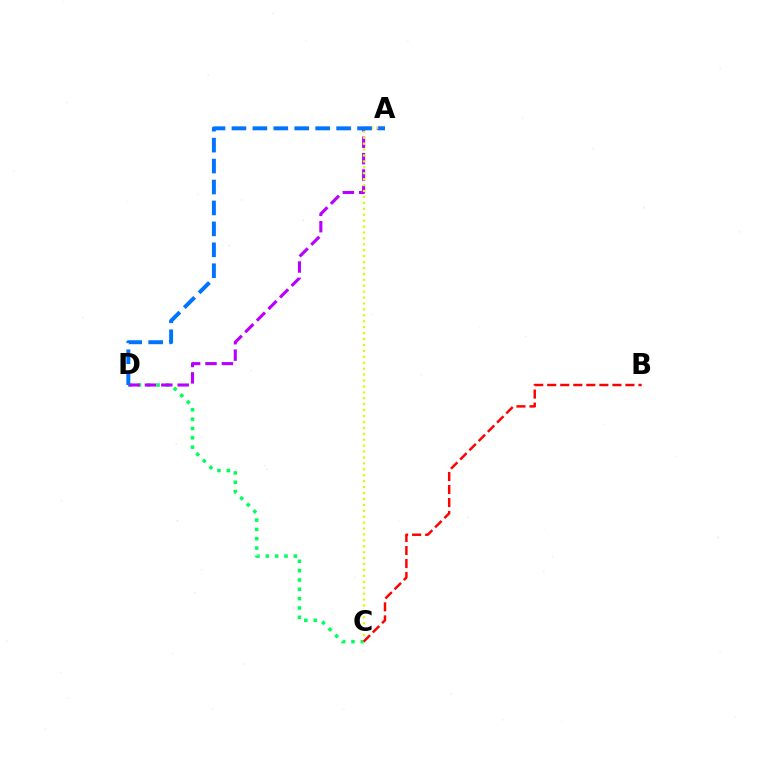{('C', 'D'): [{'color': '#00ff5c', 'line_style': 'dotted', 'thickness': 2.54}], ('A', 'D'): [{'color': '#b900ff', 'line_style': 'dashed', 'thickness': 2.23}, {'color': '#0074ff', 'line_style': 'dashed', 'thickness': 2.84}], ('A', 'C'): [{'color': '#d1ff00', 'line_style': 'dotted', 'thickness': 1.61}], ('B', 'C'): [{'color': '#ff0000', 'line_style': 'dashed', 'thickness': 1.77}]}